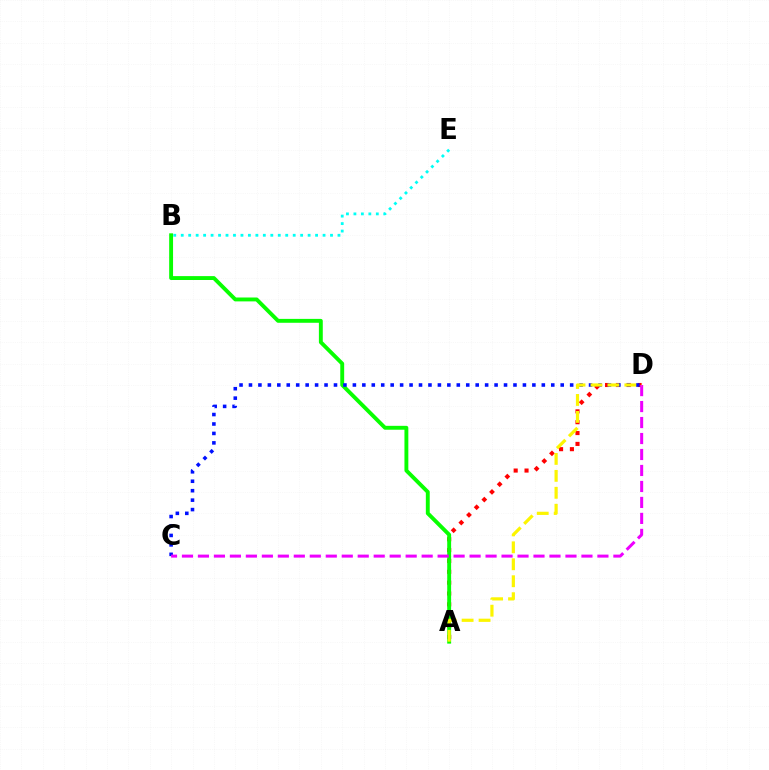{('A', 'D'): [{'color': '#ff0000', 'line_style': 'dotted', 'thickness': 2.95}, {'color': '#fcf500', 'line_style': 'dashed', 'thickness': 2.3}], ('A', 'B'): [{'color': '#08ff00', 'line_style': 'solid', 'thickness': 2.8}], ('C', 'D'): [{'color': '#0010ff', 'line_style': 'dotted', 'thickness': 2.57}, {'color': '#ee00ff', 'line_style': 'dashed', 'thickness': 2.17}], ('B', 'E'): [{'color': '#00fff6', 'line_style': 'dotted', 'thickness': 2.03}]}